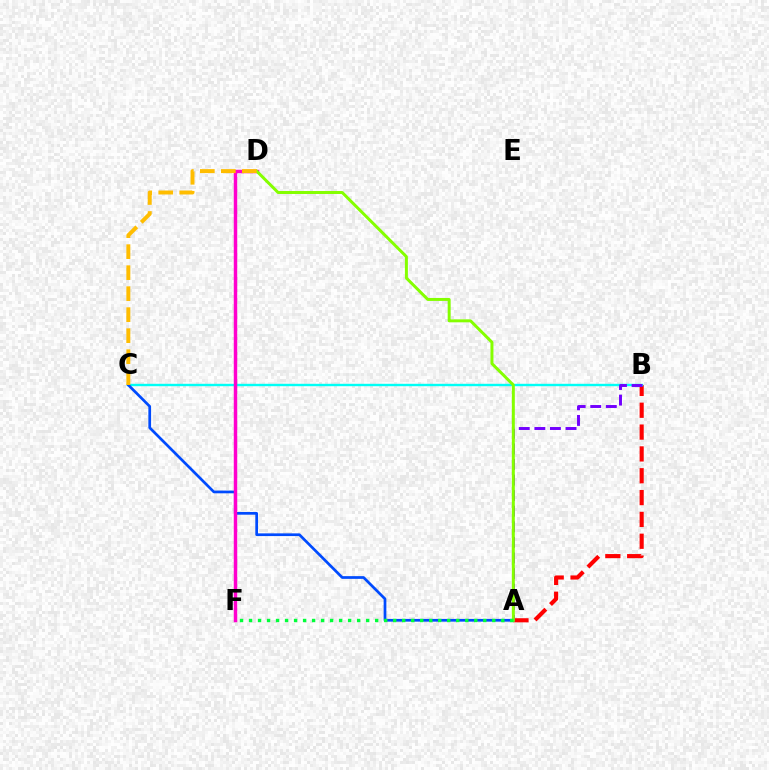{('A', 'B'): [{'color': '#ff0000', 'line_style': 'dashed', 'thickness': 2.97}, {'color': '#7200ff', 'line_style': 'dashed', 'thickness': 2.12}], ('B', 'C'): [{'color': '#00fff6', 'line_style': 'solid', 'thickness': 1.73}], ('A', 'C'): [{'color': '#004bff', 'line_style': 'solid', 'thickness': 1.96}], ('D', 'F'): [{'color': '#ff00cf', 'line_style': 'solid', 'thickness': 2.49}], ('A', 'D'): [{'color': '#84ff00', 'line_style': 'solid', 'thickness': 2.14}], ('A', 'F'): [{'color': '#00ff39', 'line_style': 'dotted', 'thickness': 2.45}], ('C', 'D'): [{'color': '#ffbd00', 'line_style': 'dashed', 'thickness': 2.85}]}